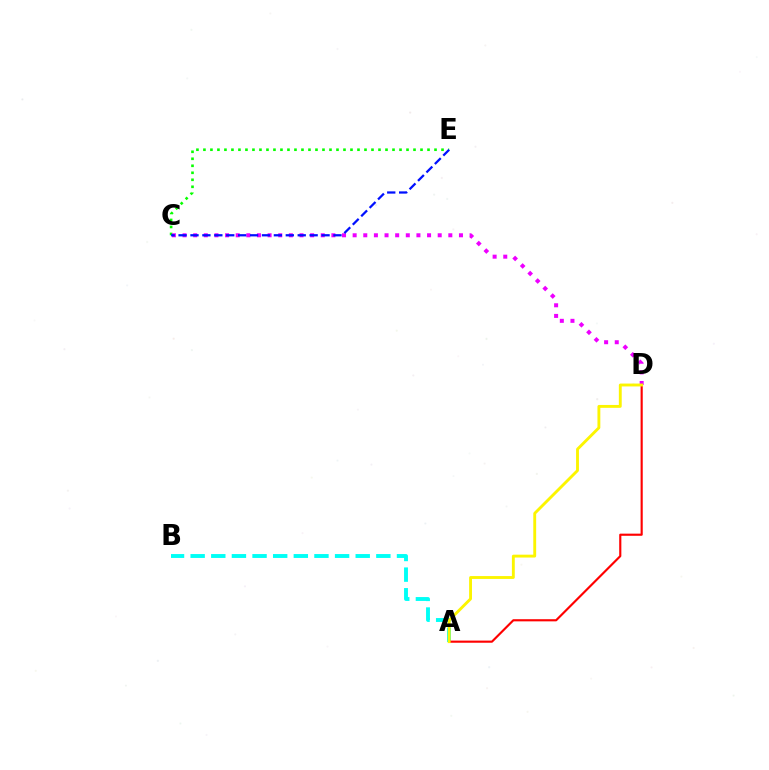{('C', 'E'): [{'color': '#08ff00', 'line_style': 'dotted', 'thickness': 1.9}, {'color': '#0010ff', 'line_style': 'dashed', 'thickness': 1.62}], ('C', 'D'): [{'color': '#ee00ff', 'line_style': 'dotted', 'thickness': 2.89}], ('A', 'B'): [{'color': '#00fff6', 'line_style': 'dashed', 'thickness': 2.8}], ('A', 'D'): [{'color': '#ff0000', 'line_style': 'solid', 'thickness': 1.55}, {'color': '#fcf500', 'line_style': 'solid', 'thickness': 2.07}]}